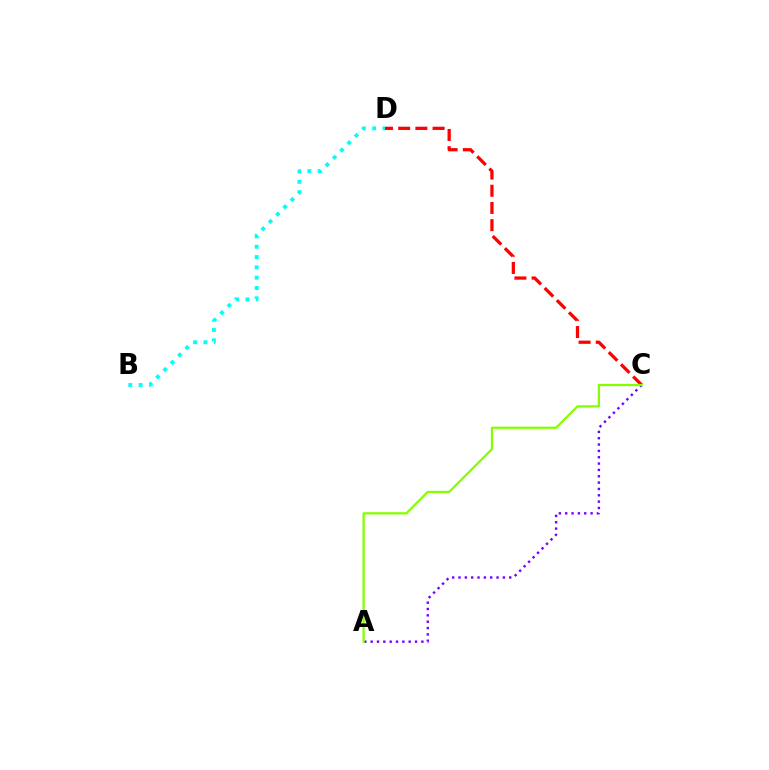{('B', 'D'): [{'color': '#00fff6', 'line_style': 'dotted', 'thickness': 2.8}], ('C', 'D'): [{'color': '#ff0000', 'line_style': 'dashed', 'thickness': 2.34}], ('A', 'C'): [{'color': '#7200ff', 'line_style': 'dotted', 'thickness': 1.72}, {'color': '#84ff00', 'line_style': 'solid', 'thickness': 1.63}]}